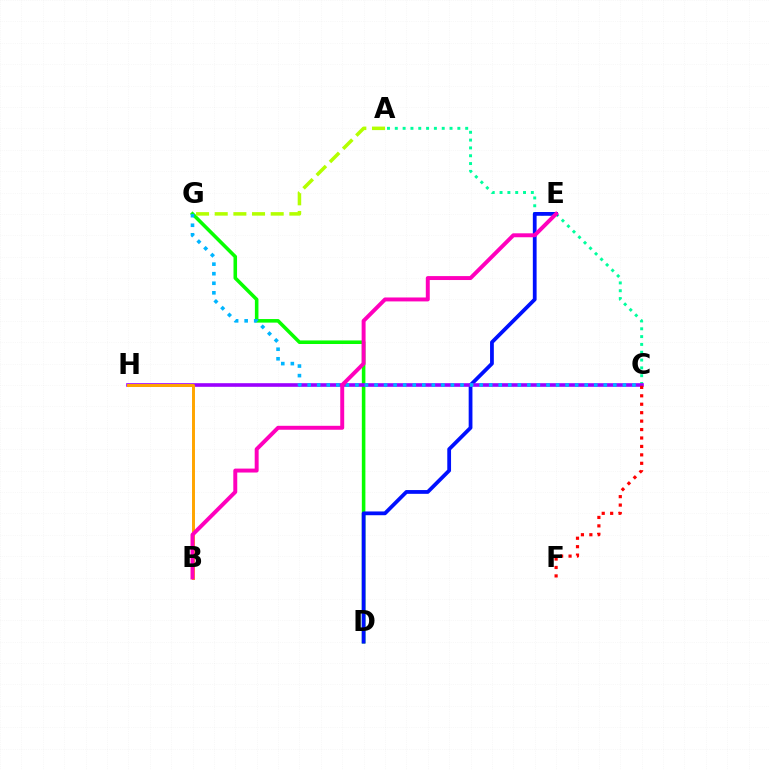{('D', 'G'): [{'color': '#08ff00', 'line_style': 'solid', 'thickness': 2.56}], ('A', 'C'): [{'color': '#00ff9d', 'line_style': 'dotted', 'thickness': 2.12}], ('D', 'E'): [{'color': '#0010ff', 'line_style': 'solid', 'thickness': 2.71}], ('C', 'H'): [{'color': '#9b00ff', 'line_style': 'solid', 'thickness': 2.61}], ('C', 'F'): [{'color': '#ff0000', 'line_style': 'dotted', 'thickness': 2.29}], ('A', 'G'): [{'color': '#b3ff00', 'line_style': 'dashed', 'thickness': 2.53}], ('C', 'G'): [{'color': '#00b5ff', 'line_style': 'dotted', 'thickness': 2.6}], ('B', 'H'): [{'color': '#ffa500', 'line_style': 'solid', 'thickness': 2.13}], ('B', 'E'): [{'color': '#ff00bd', 'line_style': 'solid', 'thickness': 2.84}]}